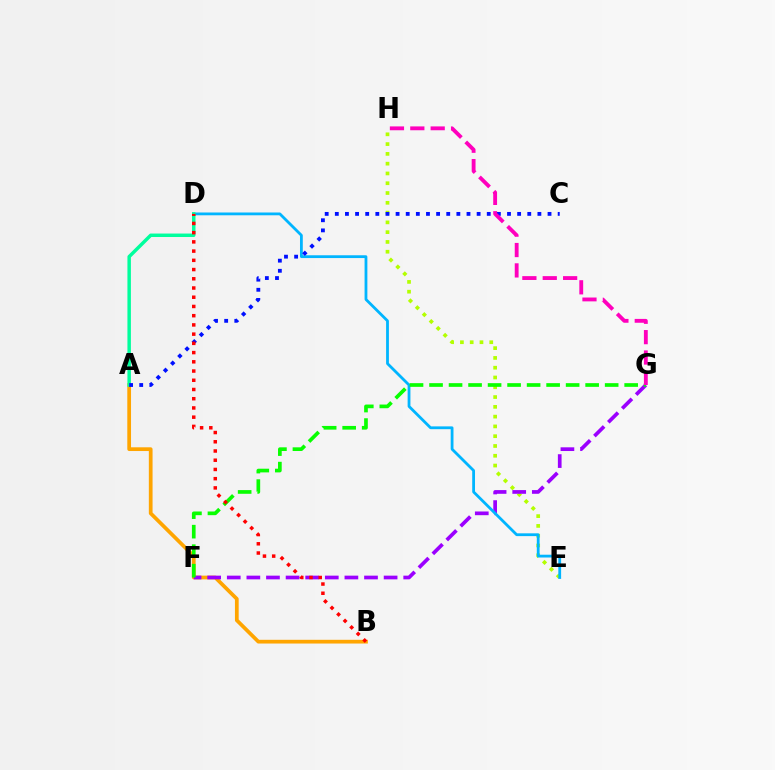{('E', 'H'): [{'color': '#b3ff00', 'line_style': 'dotted', 'thickness': 2.66}], ('A', 'B'): [{'color': '#ffa500', 'line_style': 'solid', 'thickness': 2.69}], ('F', 'G'): [{'color': '#9b00ff', 'line_style': 'dashed', 'thickness': 2.66}, {'color': '#08ff00', 'line_style': 'dashed', 'thickness': 2.65}], ('D', 'E'): [{'color': '#00b5ff', 'line_style': 'solid', 'thickness': 2.01}], ('A', 'D'): [{'color': '#00ff9d', 'line_style': 'solid', 'thickness': 2.5}], ('A', 'C'): [{'color': '#0010ff', 'line_style': 'dotted', 'thickness': 2.75}], ('B', 'D'): [{'color': '#ff0000', 'line_style': 'dotted', 'thickness': 2.51}], ('G', 'H'): [{'color': '#ff00bd', 'line_style': 'dashed', 'thickness': 2.77}]}